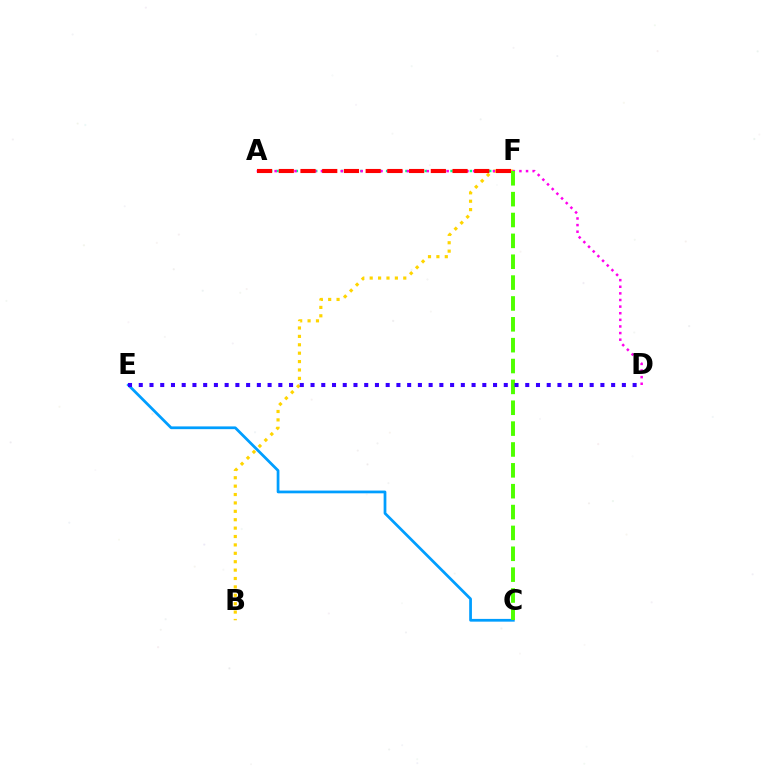{('A', 'F'): [{'color': '#00ff86', 'line_style': 'dotted', 'thickness': 1.75}, {'color': '#ff0000', 'line_style': 'dashed', 'thickness': 2.95}], ('B', 'F'): [{'color': '#ffd500', 'line_style': 'dotted', 'thickness': 2.28}], ('A', 'D'): [{'color': '#ff00ed', 'line_style': 'dotted', 'thickness': 1.8}], ('C', 'E'): [{'color': '#009eff', 'line_style': 'solid', 'thickness': 1.98}], ('C', 'F'): [{'color': '#4fff00', 'line_style': 'dashed', 'thickness': 2.83}], ('D', 'E'): [{'color': '#3700ff', 'line_style': 'dotted', 'thickness': 2.92}]}